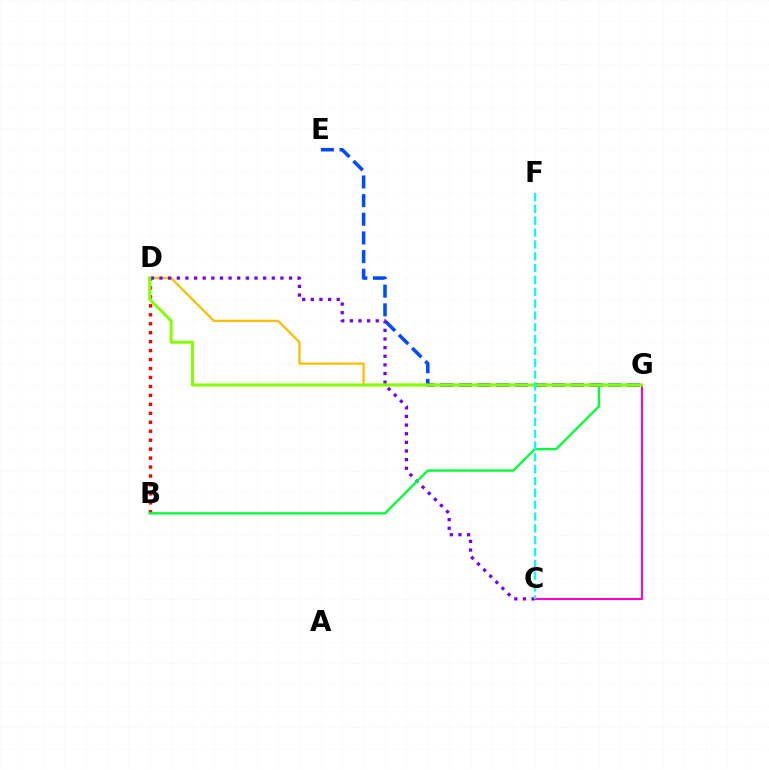{('B', 'D'): [{'color': '#ff0000', 'line_style': 'dotted', 'thickness': 2.43}], ('E', 'G'): [{'color': '#004bff', 'line_style': 'dashed', 'thickness': 2.53}], ('D', 'G'): [{'color': '#ffbd00', 'line_style': 'solid', 'thickness': 1.63}, {'color': '#84ff00', 'line_style': 'solid', 'thickness': 2.18}], ('C', 'D'): [{'color': '#7200ff', 'line_style': 'dotted', 'thickness': 2.35}], ('B', 'G'): [{'color': '#00ff39', 'line_style': 'solid', 'thickness': 1.67}], ('C', 'G'): [{'color': '#ff00cf', 'line_style': 'solid', 'thickness': 1.5}], ('C', 'F'): [{'color': '#00fff6', 'line_style': 'dashed', 'thickness': 1.61}]}